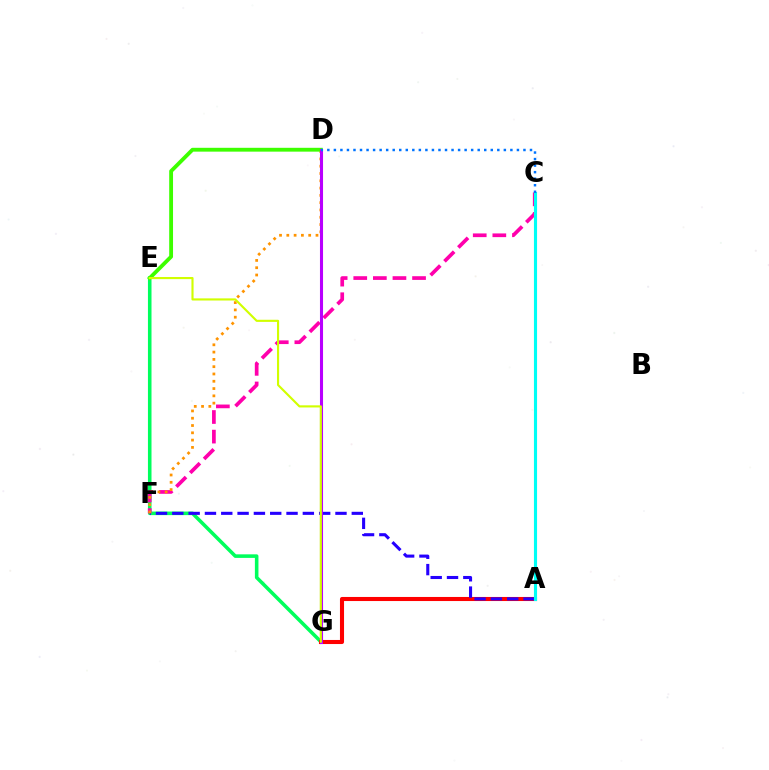{('E', 'G'): [{'color': '#00ff5c', 'line_style': 'solid', 'thickness': 2.57}, {'color': '#d1ff00', 'line_style': 'solid', 'thickness': 1.54}], ('A', 'G'): [{'color': '#ff0000', 'line_style': 'solid', 'thickness': 2.94}], ('C', 'F'): [{'color': '#ff00ac', 'line_style': 'dashed', 'thickness': 2.66}], ('A', 'F'): [{'color': '#2500ff', 'line_style': 'dashed', 'thickness': 2.22}], ('D', 'F'): [{'color': '#ff9400', 'line_style': 'dotted', 'thickness': 1.98}], ('A', 'C'): [{'color': '#00fff6', 'line_style': 'solid', 'thickness': 2.25}], ('D', 'E'): [{'color': '#3dff00', 'line_style': 'solid', 'thickness': 2.76}], ('D', 'G'): [{'color': '#b900ff', 'line_style': 'solid', 'thickness': 2.21}], ('C', 'D'): [{'color': '#0074ff', 'line_style': 'dotted', 'thickness': 1.78}]}